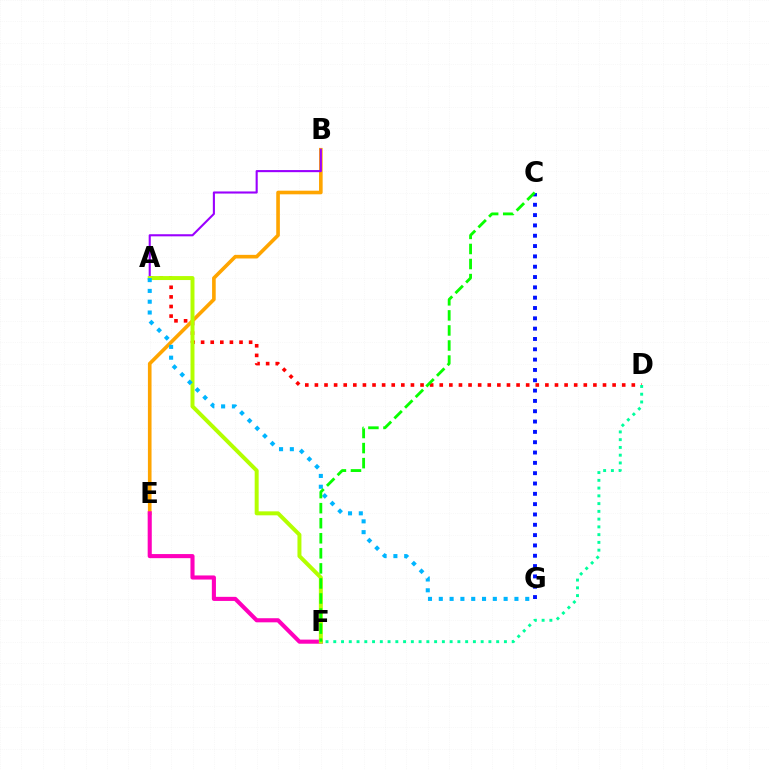{('A', 'D'): [{'color': '#ff0000', 'line_style': 'dotted', 'thickness': 2.61}], ('C', 'G'): [{'color': '#0010ff', 'line_style': 'dotted', 'thickness': 2.8}], ('B', 'E'): [{'color': '#ffa500', 'line_style': 'solid', 'thickness': 2.61}], ('E', 'F'): [{'color': '#ff00bd', 'line_style': 'solid', 'thickness': 2.95}], ('A', 'B'): [{'color': '#9b00ff', 'line_style': 'solid', 'thickness': 1.52}], ('D', 'F'): [{'color': '#00ff9d', 'line_style': 'dotted', 'thickness': 2.11}], ('A', 'F'): [{'color': '#b3ff00', 'line_style': 'solid', 'thickness': 2.86}], ('A', 'G'): [{'color': '#00b5ff', 'line_style': 'dotted', 'thickness': 2.94}], ('C', 'F'): [{'color': '#08ff00', 'line_style': 'dashed', 'thickness': 2.05}]}